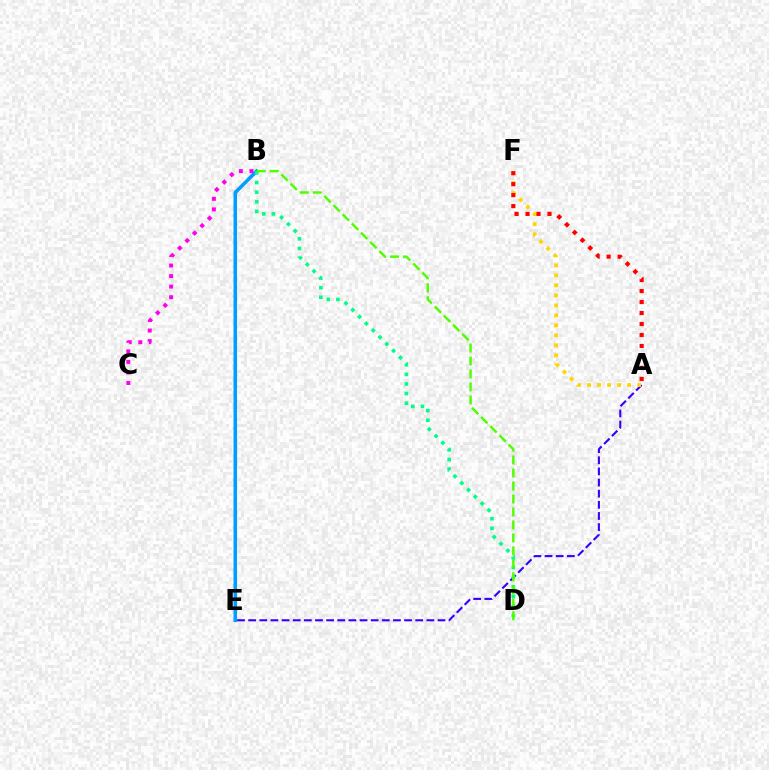{('B', 'E'): [{'color': '#009eff', 'line_style': 'solid', 'thickness': 2.56}], ('A', 'E'): [{'color': '#3700ff', 'line_style': 'dashed', 'thickness': 1.51}], ('B', 'D'): [{'color': '#00ff86', 'line_style': 'dotted', 'thickness': 2.61}, {'color': '#4fff00', 'line_style': 'dashed', 'thickness': 1.76}], ('A', 'F'): [{'color': '#ffd500', 'line_style': 'dotted', 'thickness': 2.72}, {'color': '#ff0000', 'line_style': 'dotted', 'thickness': 2.98}], ('B', 'C'): [{'color': '#ff00ed', 'line_style': 'dotted', 'thickness': 2.87}]}